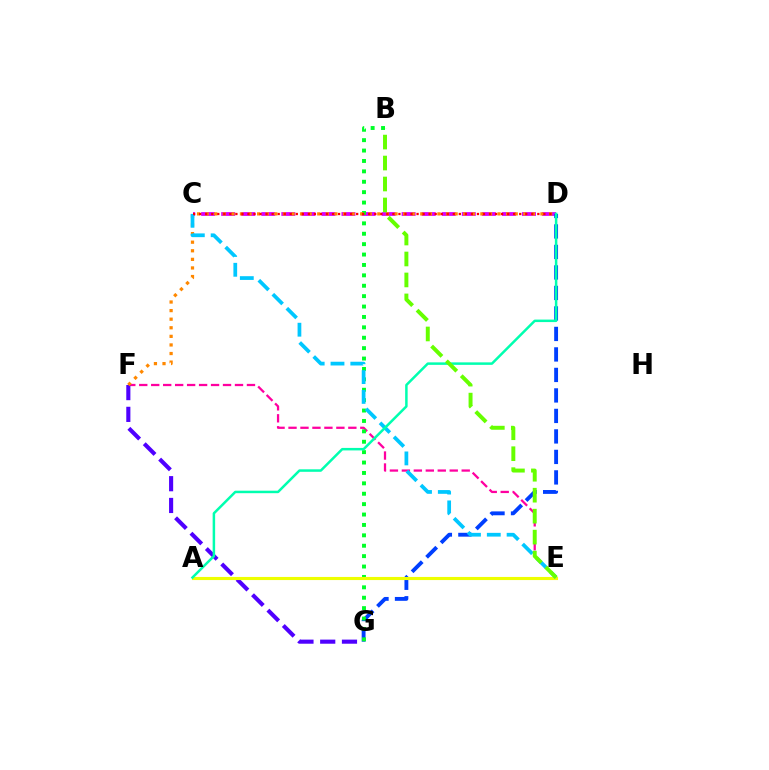{('C', 'D'): [{'color': '#d600ff', 'line_style': 'dashed', 'thickness': 2.72}, {'color': '#ff0000', 'line_style': 'dotted', 'thickness': 1.64}], ('E', 'F'): [{'color': '#ff00a0', 'line_style': 'dashed', 'thickness': 1.63}], ('F', 'G'): [{'color': '#4f00ff', 'line_style': 'dashed', 'thickness': 2.96}], ('D', 'G'): [{'color': '#003fff', 'line_style': 'dashed', 'thickness': 2.78}], ('B', 'G'): [{'color': '#00ff27', 'line_style': 'dotted', 'thickness': 2.83}], ('A', 'E'): [{'color': '#eeff00', 'line_style': 'solid', 'thickness': 2.25}], ('D', 'F'): [{'color': '#ff8800', 'line_style': 'dotted', 'thickness': 2.33}], ('C', 'E'): [{'color': '#00c7ff', 'line_style': 'dashed', 'thickness': 2.69}], ('A', 'D'): [{'color': '#00ffaf', 'line_style': 'solid', 'thickness': 1.8}], ('B', 'E'): [{'color': '#66ff00', 'line_style': 'dashed', 'thickness': 2.85}]}